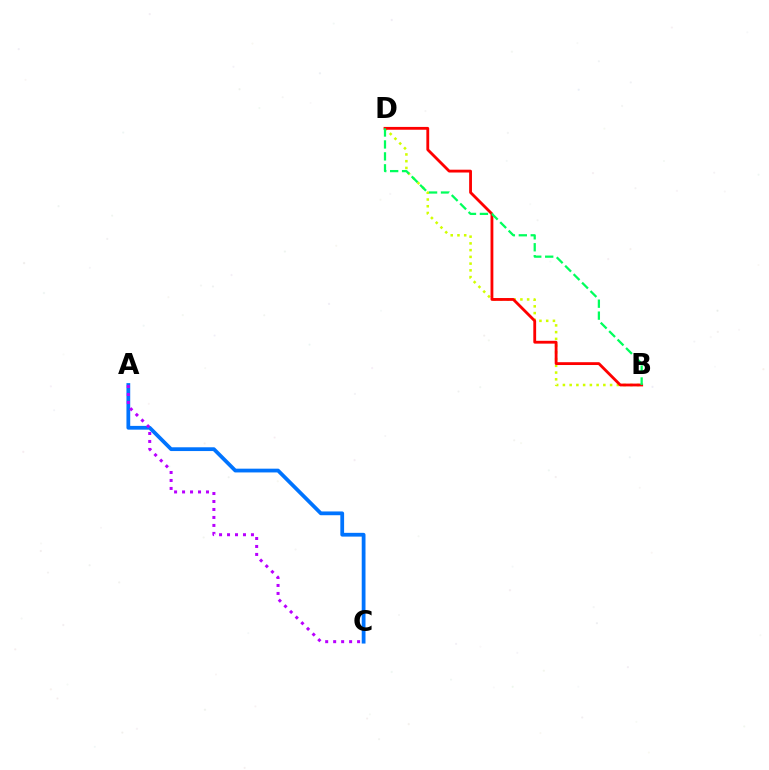{('A', 'C'): [{'color': '#0074ff', 'line_style': 'solid', 'thickness': 2.71}, {'color': '#b900ff', 'line_style': 'dotted', 'thickness': 2.17}], ('B', 'D'): [{'color': '#d1ff00', 'line_style': 'dotted', 'thickness': 1.83}, {'color': '#ff0000', 'line_style': 'solid', 'thickness': 2.03}, {'color': '#00ff5c', 'line_style': 'dashed', 'thickness': 1.62}]}